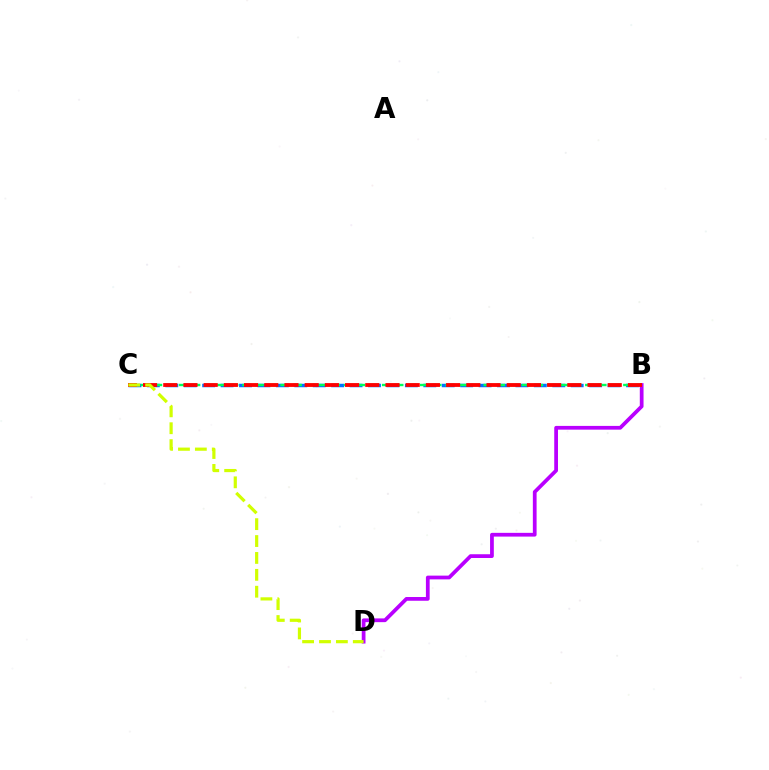{('B', 'C'): [{'color': '#0074ff', 'line_style': 'dashed', 'thickness': 2.5}, {'color': '#00ff5c', 'line_style': 'dashed', 'thickness': 1.72}, {'color': '#ff0000', 'line_style': 'dashed', 'thickness': 2.74}], ('B', 'D'): [{'color': '#b900ff', 'line_style': 'solid', 'thickness': 2.7}], ('C', 'D'): [{'color': '#d1ff00', 'line_style': 'dashed', 'thickness': 2.3}]}